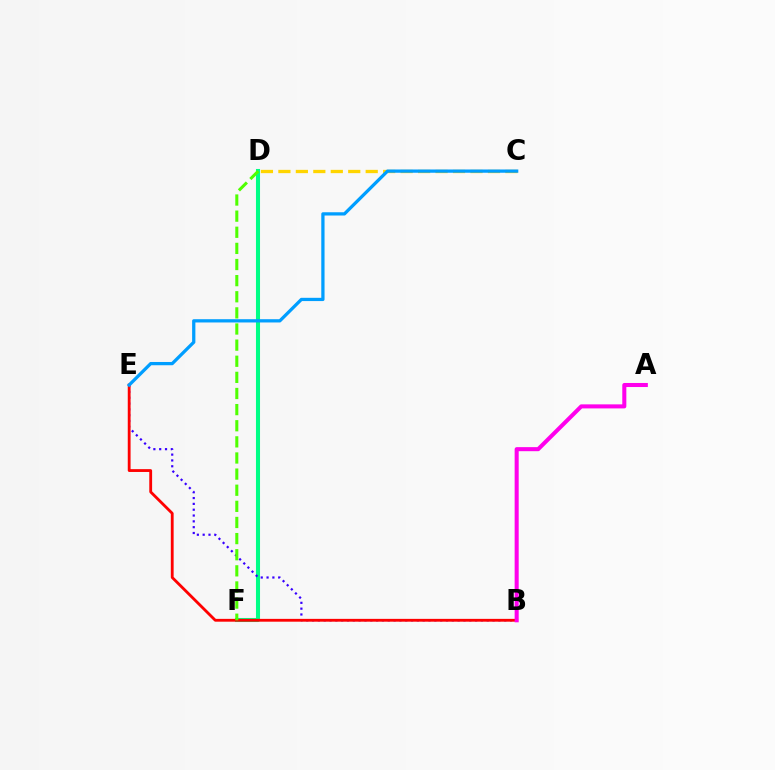{('D', 'F'): [{'color': '#00ff86', 'line_style': 'solid', 'thickness': 2.93}, {'color': '#4fff00', 'line_style': 'dashed', 'thickness': 2.19}], ('B', 'E'): [{'color': '#3700ff', 'line_style': 'dotted', 'thickness': 1.58}, {'color': '#ff0000', 'line_style': 'solid', 'thickness': 2.03}], ('A', 'B'): [{'color': '#ff00ed', 'line_style': 'solid', 'thickness': 2.92}], ('C', 'D'): [{'color': '#ffd500', 'line_style': 'dashed', 'thickness': 2.37}], ('C', 'E'): [{'color': '#009eff', 'line_style': 'solid', 'thickness': 2.35}]}